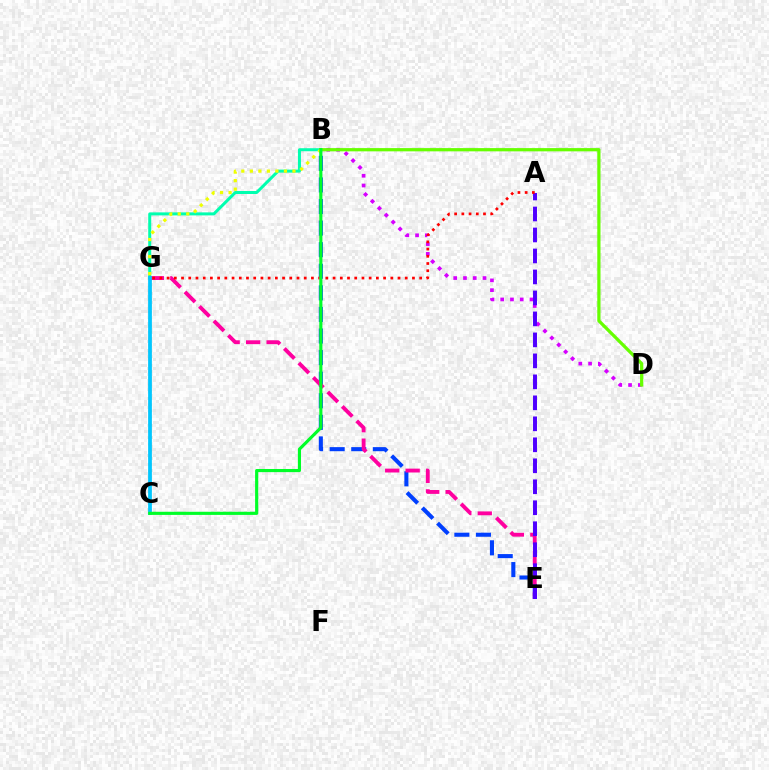{('B', 'D'): [{'color': '#d600ff', 'line_style': 'dotted', 'thickness': 2.65}, {'color': '#66ff00', 'line_style': 'solid', 'thickness': 2.33}], ('B', 'G'): [{'color': '#00ffaf', 'line_style': 'solid', 'thickness': 2.17}, {'color': '#eeff00', 'line_style': 'dotted', 'thickness': 2.32}], ('B', 'E'): [{'color': '#003fff', 'line_style': 'dashed', 'thickness': 2.93}], ('E', 'G'): [{'color': '#ff00a0', 'line_style': 'dashed', 'thickness': 2.78}], ('C', 'G'): [{'color': '#ff8800', 'line_style': 'dotted', 'thickness': 1.79}, {'color': '#00c7ff', 'line_style': 'solid', 'thickness': 2.7}], ('A', 'E'): [{'color': '#4f00ff', 'line_style': 'dashed', 'thickness': 2.85}], ('A', 'G'): [{'color': '#ff0000', 'line_style': 'dotted', 'thickness': 1.96}], ('B', 'C'): [{'color': '#00ff27', 'line_style': 'solid', 'thickness': 2.26}]}